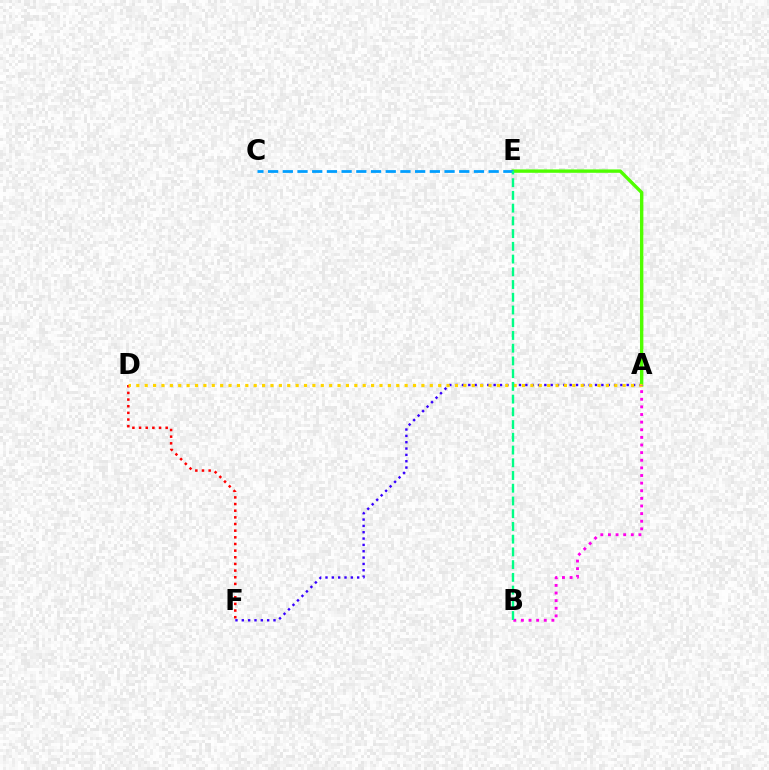{('A', 'F'): [{'color': '#3700ff', 'line_style': 'dotted', 'thickness': 1.72}], ('A', 'E'): [{'color': '#4fff00', 'line_style': 'solid', 'thickness': 2.43}], ('C', 'E'): [{'color': '#009eff', 'line_style': 'dashed', 'thickness': 2.0}], ('D', 'F'): [{'color': '#ff0000', 'line_style': 'dotted', 'thickness': 1.81}], ('A', 'D'): [{'color': '#ffd500', 'line_style': 'dotted', 'thickness': 2.28}], ('A', 'B'): [{'color': '#ff00ed', 'line_style': 'dotted', 'thickness': 2.07}], ('B', 'E'): [{'color': '#00ff86', 'line_style': 'dashed', 'thickness': 1.73}]}